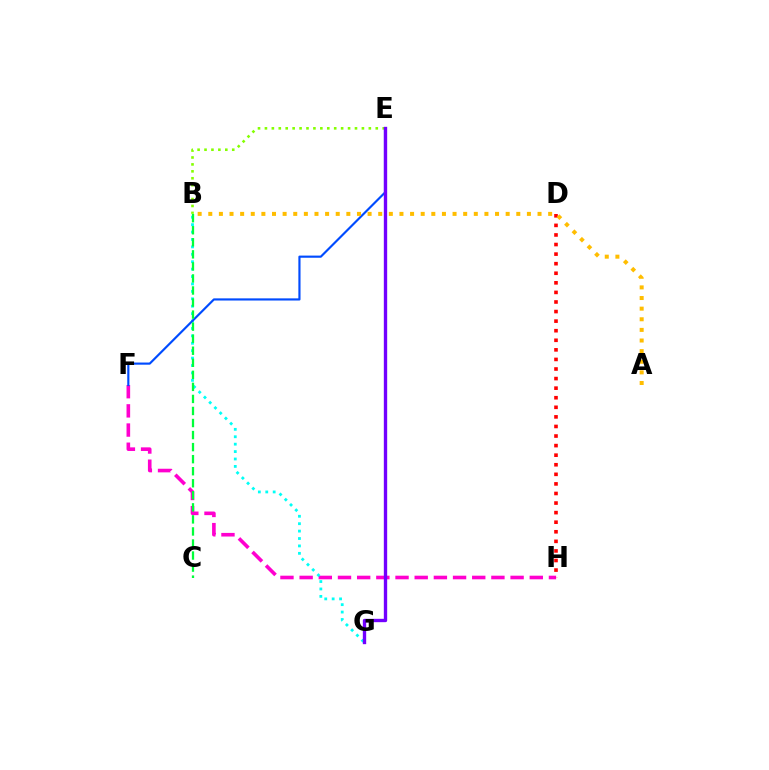{('F', 'H'): [{'color': '#ff00cf', 'line_style': 'dashed', 'thickness': 2.61}], ('D', 'H'): [{'color': '#ff0000', 'line_style': 'dotted', 'thickness': 2.6}], ('B', 'E'): [{'color': '#84ff00', 'line_style': 'dotted', 'thickness': 1.88}], ('B', 'G'): [{'color': '#00fff6', 'line_style': 'dotted', 'thickness': 2.01}], ('E', 'F'): [{'color': '#004bff', 'line_style': 'solid', 'thickness': 1.55}], ('E', 'G'): [{'color': '#7200ff', 'line_style': 'solid', 'thickness': 2.42}], ('A', 'B'): [{'color': '#ffbd00', 'line_style': 'dotted', 'thickness': 2.89}], ('B', 'C'): [{'color': '#00ff39', 'line_style': 'dashed', 'thickness': 1.64}]}